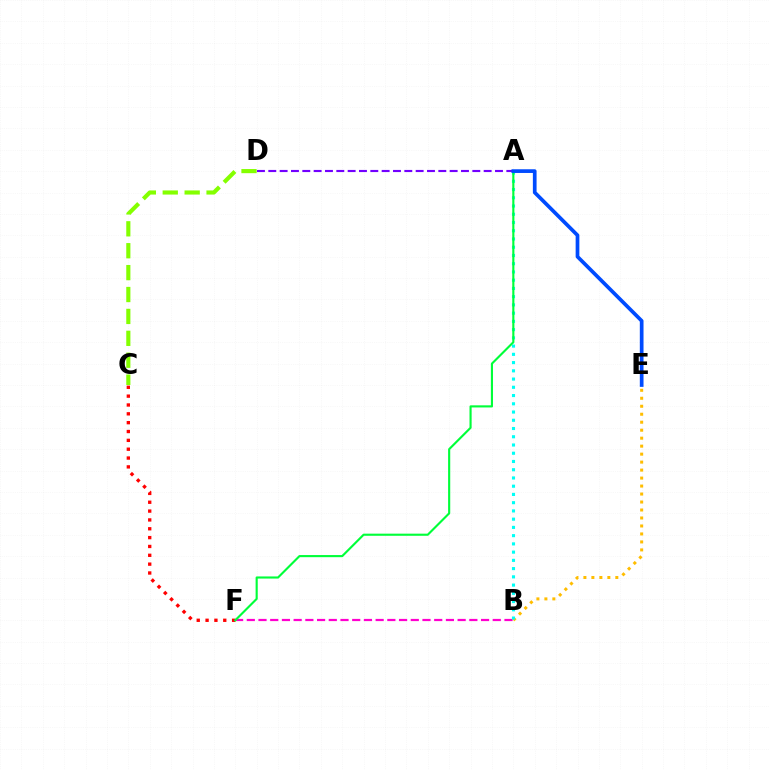{('B', 'F'): [{'color': '#ff00cf', 'line_style': 'dashed', 'thickness': 1.59}], ('B', 'E'): [{'color': '#ffbd00', 'line_style': 'dotted', 'thickness': 2.17}], ('A', 'B'): [{'color': '#00fff6', 'line_style': 'dotted', 'thickness': 2.24}], ('C', 'F'): [{'color': '#ff0000', 'line_style': 'dotted', 'thickness': 2.4}], ('A', 'D'): [{'color': '#7200ff', 'line_style': 'dashed', 'thickness': 1.54}], ('A', 'F'): [{'color': '#00ff39', 'line_style': 'solid', 'thickness': 1.53}], ('A', 'E'): [{'color': '#004bff', 'line_style': 'solid', 'thickness': 2.67}], ('C', 'D'): [{'color': '#84ff00', 'line_style': 'dashed', 'thickness': 2.98}]}